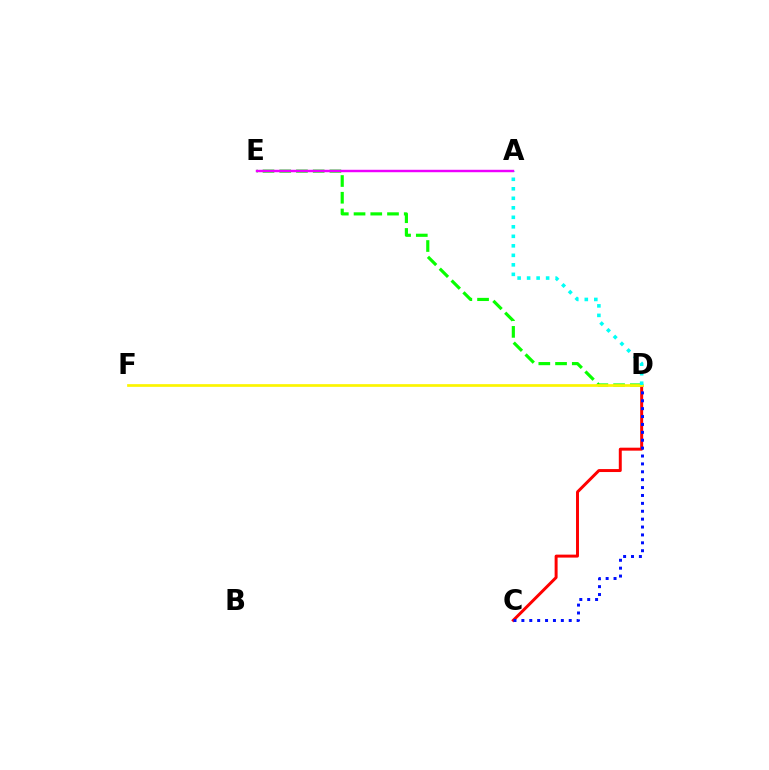{('D', 'E'): [{'color': '#08ff00', 'line_style': 'dashed', 'thickness': 2.27}], ('C', 'D'): [{'color': '#ff0000', 'line_style': 'solid', 'thickness': 2.13}, {'color': '#0010ff', 'line_style': 'dotted', 'thickness': 2.14}], ('D', 'F'): [{'color': '#fcf500', 'line_style': 'solid', 'thickness': 1.95}], ('A', 'D'): [{'color': '#00fff6', 'line_style': 'dotted', 'thickness': 2.58}], ('A', 'E'): [{'color': '#ee00ff', 'line_style': 'solid', 'thickness': 1.75}]}